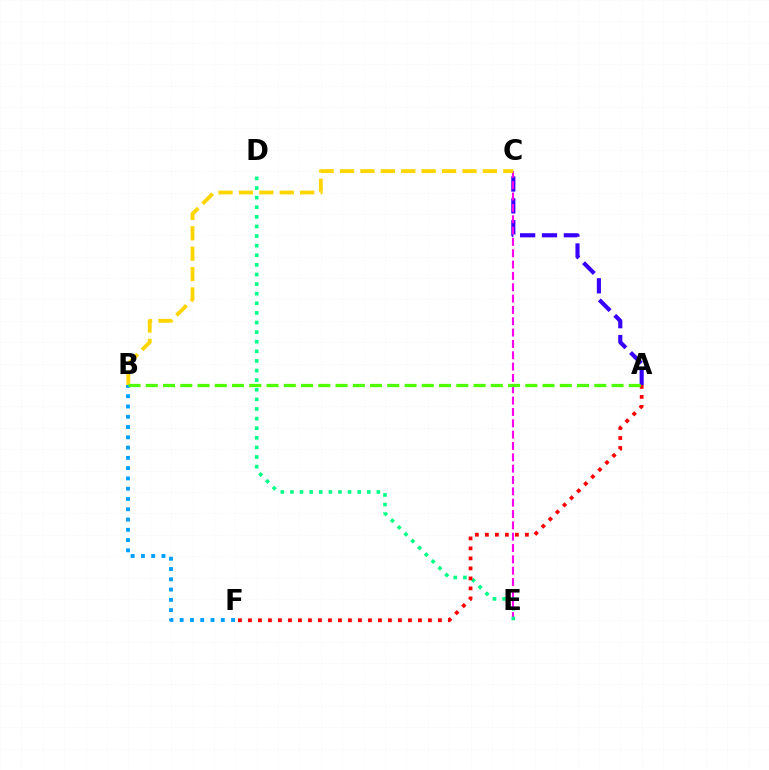{('B', 'F'): [{'color': '#009eff', 'line_style': 'dotted', 'thickness': 2.79}], ('A', 'C'): [{'color': '#3700ff', 'line_style': 'dashed', 'thickness': 2.97}], ('C', 'E'): [{'color': '#ff00ed', 'line_style': 'dashed', 'thickness': 1.54}], ('D', 'E'): [{'color': '#00ff86', 'line_style': 'dotted', 'thickness': 2.61}], ('A', 'F'): [{'color': '#ff0000', 'line_style': 'dotted', 'thickness': 2.72}], ('B', 'C'): [{'color': '#ffd500', 'line_style': 'dashed', 'thickness': 2.77}], ('A', 'B'): [{'color': '#4fff00', 'line_style': 'dashed', 'thickness': 2.34}]}